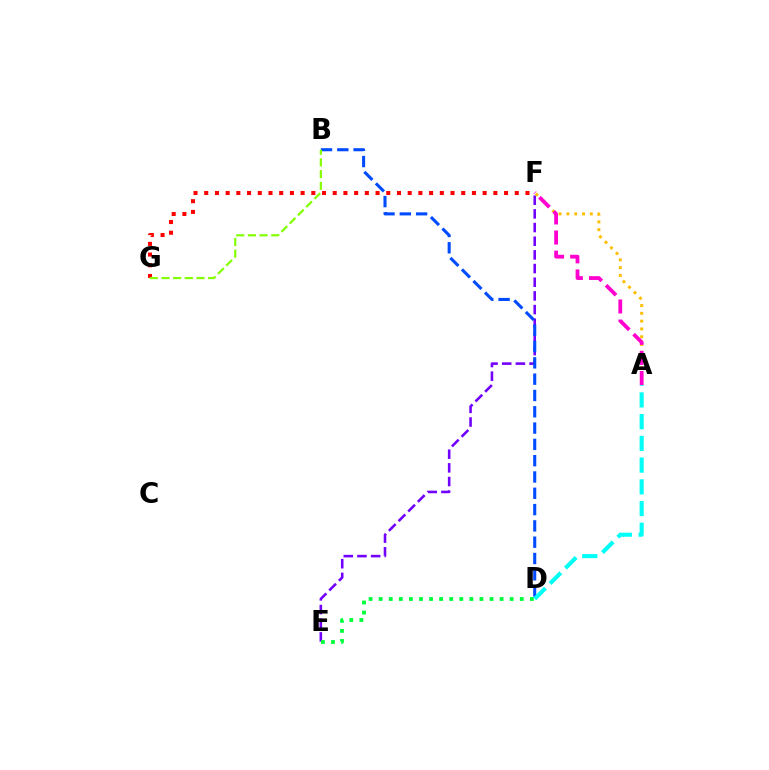{('E', 'F'): [{'color': '#7200ff', 'line_style': 'dashed', 'thickness': 1.86}], ('A', 'F'): [{'color': '#ffbd00', 'line_style': 'dotted', 'thickness': 2.12}, {'color': '#ff00cf', 'line_style': 'dashed', 'thickness': 2.73}], ('F', 'G'): [{'color': '#ff0000', 'line_style': 'dotted', 'thickness': 2.91}], ('B', 'D'): [{'color': '#004bff', 'line_style': 'dashed', 'thickness': 2.21}], ('B', 'G'): [{'color': '#84ff00', 'line_style': 'dashed', 'thickness': 1.59}], ('D', 'E'): [{'color': '#00ff39', 'line_style': 'dotted', 'thickness': 2.74}], ('A', 'D'): [{'color': '#00fff6', 'line_style': 'dashed', 'thickness': 2.95}]}